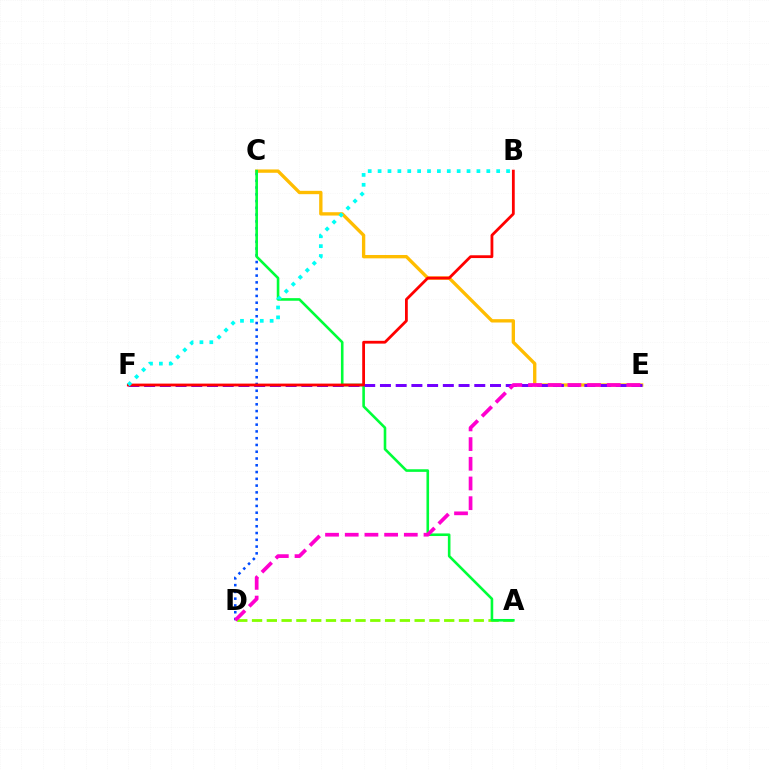{('C', 'D'): [{'color': '#004bff', 'line_style': 'dotted', 'thickness': 1.84}], ('A', 'D'): [{'color': '#84ff00', 'line_style': 'dashed', 'thickness': 2.01}], ('C', 'E'): [{'color': '#ffbd00', 'line_style': 'solid', 'thickness': 2.41}], ('A', 'C'): [{'color': '#00ff39', 'line_style': 'solid', 'thickness': 1.87}], ('E', 'F'): [{'color': '#7200ff', 'line_style': 'dashed', 'thickness': 2.14}], ('B', 'F'): [{'color': '#ff0000', 'line_style': 'solid', 'thickness': 2.01}, {'color': '#00fff6', 'line_style': 'dotted', 'thickness': 2.69}], ('D', 'E'): [{'color': '#ff00cf', 'line_style': 'dashed', 'thickness': 2.68}]}